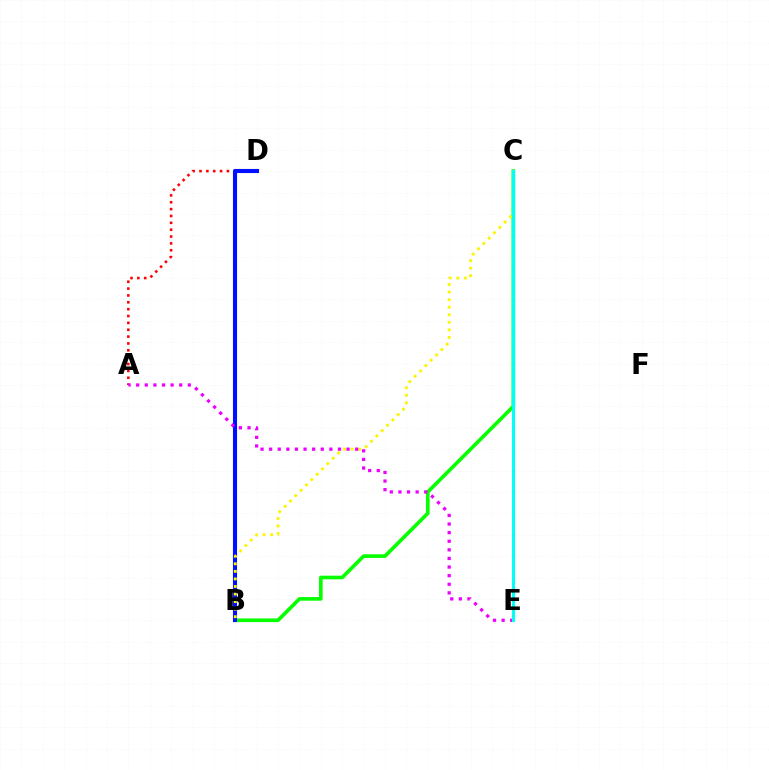{('A', 'D'): [{'color': '#ff0000', 'line_style': 'dotted', 'thickness': 1.86}], ('B', 'C'): [{'color': '#08ff00', 'line_style': 'solid', 'thickness': 2.63}, {'color': '#fcf500', 'line_style': 'dotted', 'thickness': 2.05}], ('B', 'D'): [{'color': '#0010ff', 'line_style': 'solid', 'thickness': 2.95}], ('A', 'E'): [{'color': '#ee00ff', 'line_style': 'dotted', 'thickness': 2.34}], ('C', 'E'): [{'color': '#00fff6', 'line_style': 'solid', 'thickness': 2.23}]}